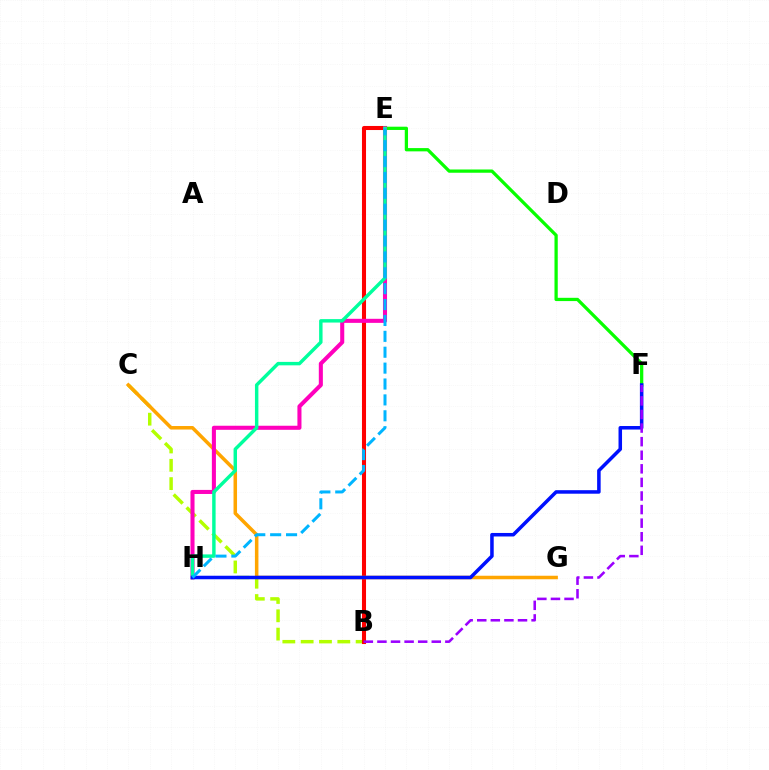{('E', 'F'): [{'color': '#08ff00', 'line_style': 'solid', 'thickness': 2.35}], ('B', 'C'): [{'color': '#b3ff00', 'line_style': 'dashed', 'thickness': 2.49}], ('B', 'E'): [{'color': '#ff0000', 'line_style': 'solid', 'thickness': 2.92}], ('C', 'G'): [{'color': '#ffa500', 'line_style': 'solid', 'thickness': 2.53}], ('E', 'H'): [{'color': '#ff00bd', 'line_style': 'solid', 'thickness': 2.92}, {'color': '#00ff9d', 'line_style': 'solid', 'thickness': 2.48}, {'color': '#00b5ff', 'line_style': 'dashed', 'thickness': 2.16}], ('F', 'H'): [{'color': '#0010ff', 'line_style': 'solid', 'thickness': 2.54}], ('B', 'F'): [{'color': '#9b00ff', 'line_style': 'dashed', 'thickness': 1.85}]}